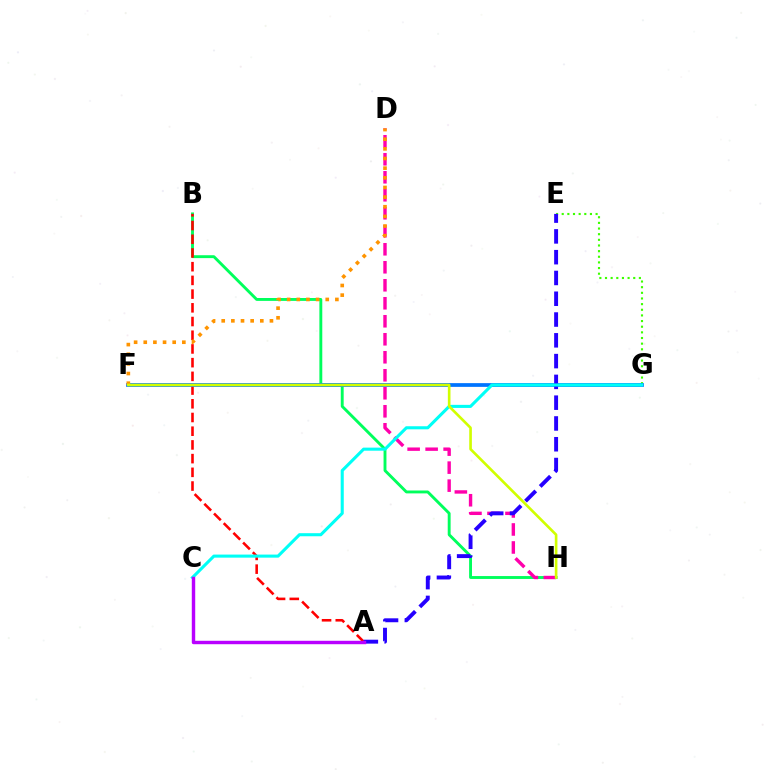{('B', 'H'): [{'color': '#00ff5c', 'line_style': 'solid', 'thickness': 2.08}], ('E', 'G'): [{'color': '#3dff00', 'line_style': 'dotted', 'thickness': 1.53}], ('A', 'B'): [{'color': '#ff0000', 'line_style': 'dashed', 'thickness': 1.86}], ('D', 'H'): [{'color': '#ff00ac', 'line_style': 'dashed', 'thickness': 2.45}], ('F', 'G'): [{'color': '#0074ff', 'line_style': 'solid', 'thickness': 2.69}], ('A', 'E'): [{'color': '#2500ff', 'line_style': 'dashed', 'thickness': 2.82}], ('D', 'F'): [{'color': '#ff9400', 'line_style': 'dotted', 'thickness': 2.62}], ('C', 'G'): [{'color': '#00fff6', 'line_style': 'solid', 'thickness': 2.21}], ('F', 'H'): [{'color': '#d1ff00', 'line_style': 'solid', 'thickness': 1.9}], ('A', 'C'): [{'color': '#b900ff', 'line_style': 'solid', 'thickness': 2.46}]}